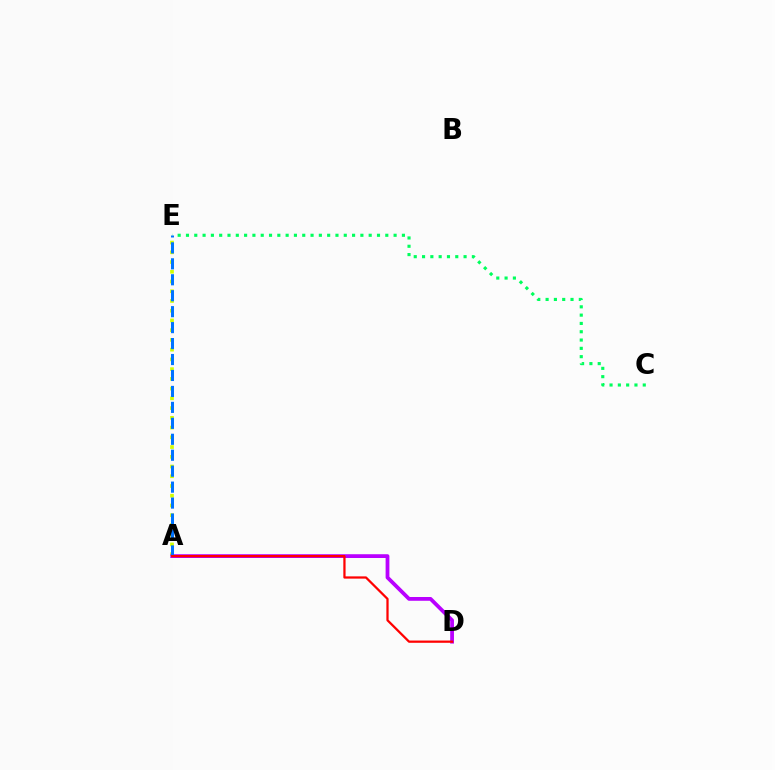{('A', 'E'): [{'color': '#d1ff00', 'line_style': 'dotted', 'thickness': 2.65}, {'color': '#0074ff', 'line_style': 'dashed', 'thickness': 2.17}], ('A', 'D'): [{'color': '#b900ff', 'line_style': 'solid', 'thickness': 2.72}, {'color': '#ff0000', 'line_style': 'solid', 'thickness': 1.62}], ('C', 'E'): [{'color': '#00ff5c', 'line_style': 'dotted', 'thickness': 2.26}]}